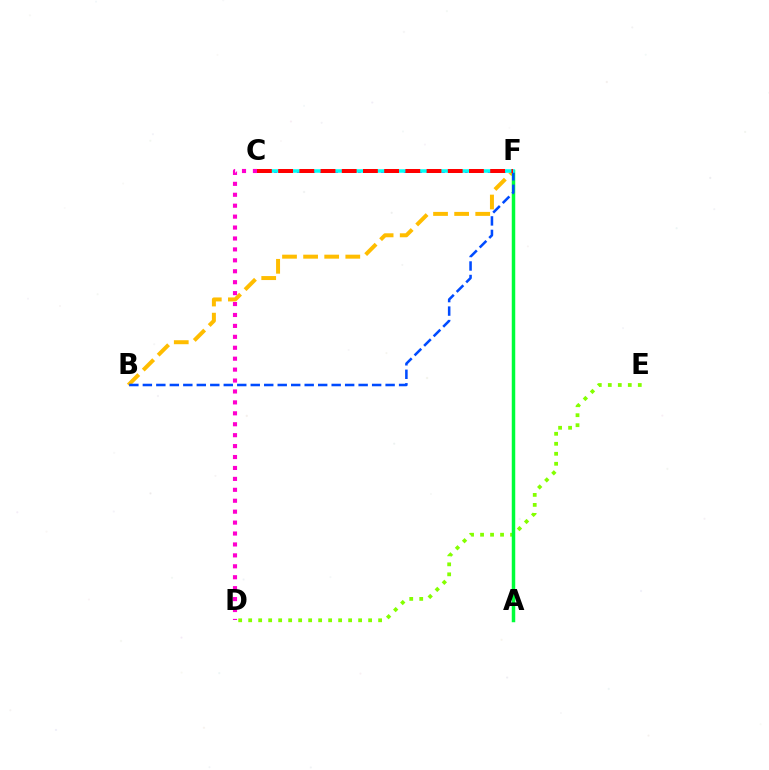{('B', 'F'): [{'color': '#ffbd00', 'line_style': 'dashed', 'thickness': 2.87}, {'color': '#004bff', 'line_style': 'dashed', 'thickness': 1.83}], ('D', 'E'): [{'color': '#84ff00', 'line_style': 'dotted', 'thickness': 2.72}], ('C', 'F'): [{'color': '#7200ff', 'line_style': 'dotted', 'thickness': 2.07}, {'color': '#00fff6', 'line_style': 'solid', 'thickness': 2.53}, {'color': '#ff0000', 'line_style': 'dashed', 'thickness': 2.88}], ('A', 'F'): [{'color': '#00ff39', 'line_style': 'solid', 'thickness': 2.5}], ('C', 'D'): [{'color': '#ff00cf', 'line_style': 'dotted', 'thickness': 2.97}]}